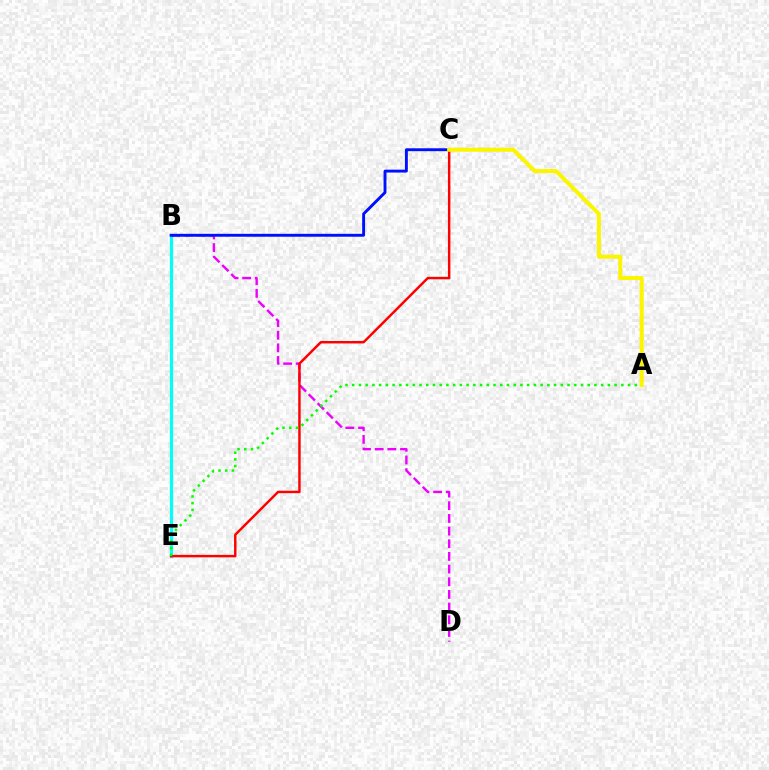{('B', 'E'): [{'color': '#00fff6', 'line_style': 'solid', 'thickness': 2.28}], ('B', 'D'): [{'color': '#ee00ff', 'line_style': 'dashed', 'thickness': 1.72}], ('B', 'C'): [{'color': '#0010ff', 'line_style': 'solid', 'thickness': 2.09}], ('C', 'E'): [{'color': '#ff0000', 'line_style': 'solid', 'thickness': 1.76}], ('A', 'E'): [{'color': '#08ff00', 'line_style': 'dotted', 'thickness': 1.83}], ('A', 'C'): [{'color': '#fcf500', 'line_style': 'solid', 'thickness': 2.9}]}